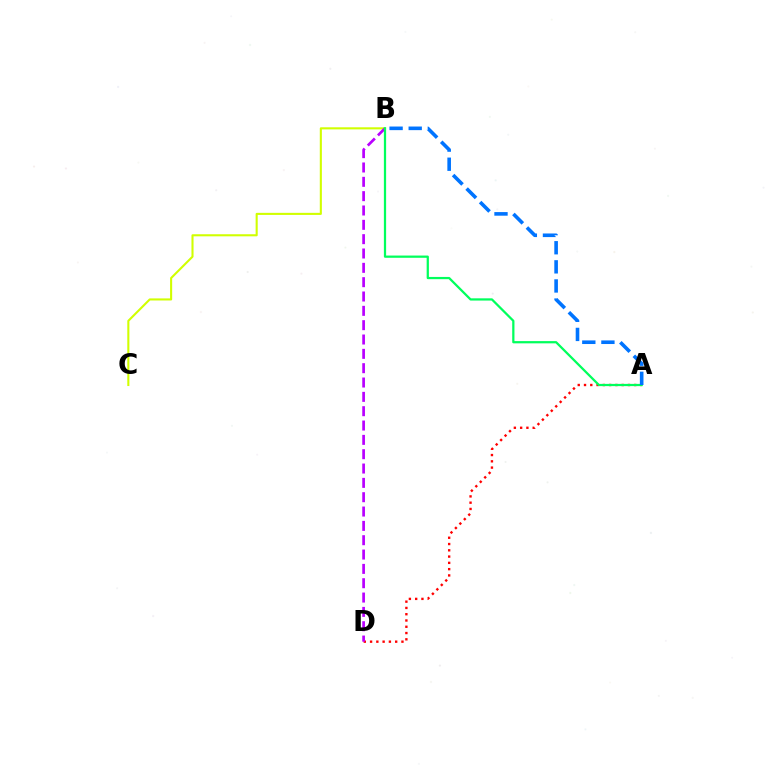{('B', 'C'): [{'color': '#d1ff00', 'line_style': 'solid', 'thickness': 1.5}], ('A', 'D'): [{'color': '#ff0000', 'line_style': 'dotted', 'thickness': 1.71}], ('B', 'D'): [{'color': '#b900ff', 'line_style': 'dashed', 'thickness': 1.95}], ('A', 'B'): [{'color': '#00ff5c', 'line_style': 'solid', 'thickness': 1.61}, {'color': '#0074ff', 'line_style': 'dashed', 'thickness': 2.6}]}